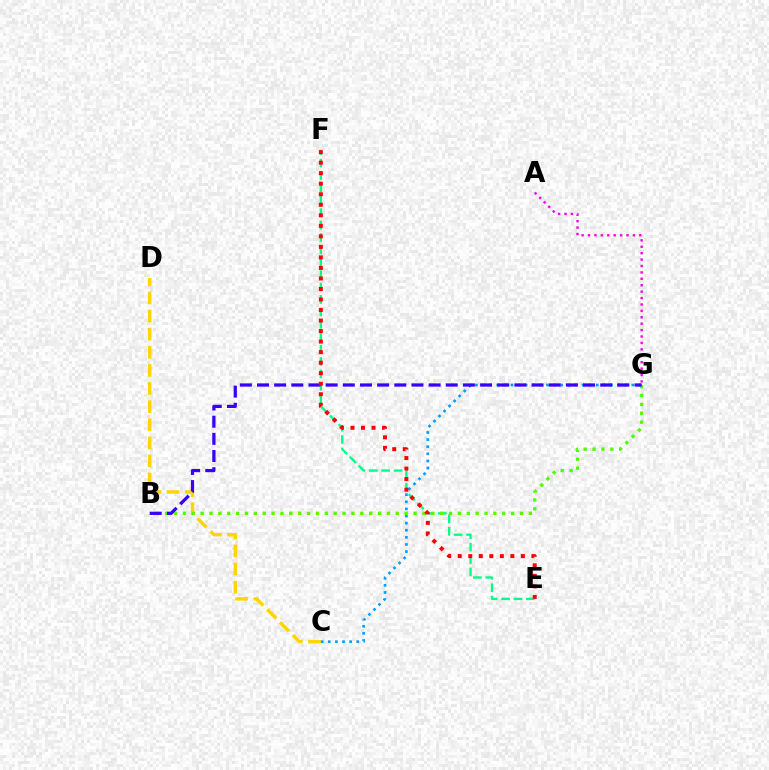{('C', 'D'): [{'color': '#ffd500', 'line_style': 'dashed', 'thickness': 2.46}], ('C', 'G'): [{'color': '#009eff', 'line_style': 'dotted', 'thickness': 1.93}], ('A', 'G'): [{'color': '#ff00ed', 'line_style': 'dotted', 'thickness': 1.74}], ('E', 'F'): [{'color': '#00ff86', 'line_style': 'dashed', 'thickness': 1.69}, {'color': '#ff0000', 'line_style': 'dotted', 'thickness': 2.86}], ('B', 'G'): [{'color': '#4fff00', 'line_style': 'dotted', 'thickness': 2.41}, {'color': '#3700ff', 'line_style': 'dashed', 'thickness': 2.33}]}